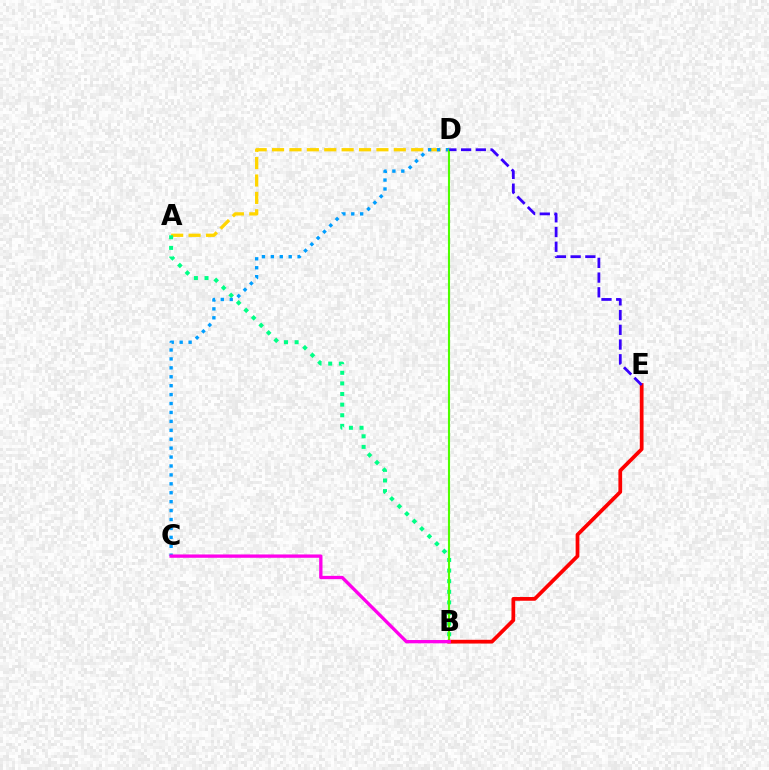{('A', 'D'): [{'color': '#ffd500', 'line_style': 'dashed', 'thickness': 2.36}], ('A', 'B'): [{'color': '#00ff86', 'line_style': 'dotted', 'thickness': 2.88}], ('C', 'D'): [{'color': '#009eff', 'line_style': 'dotted', 'thickness': 2.42}], ('B', 'D'): [{'color': '#4fff00', 'line_style': 'solid', 'thickness': 1.52}], ('B', 'E'): [{'color': '#ff0000', 'line_style': 'solid', 'thickness': 2.69}], ('D', 'E'): [{'color': '#3700ff', 'line_style': 'dashed', 'thickness': 2.0}], ('B', 'C'): [{'color': '#ff00ed', 'line_style': 'solid', 'thickness': 2.39}]}